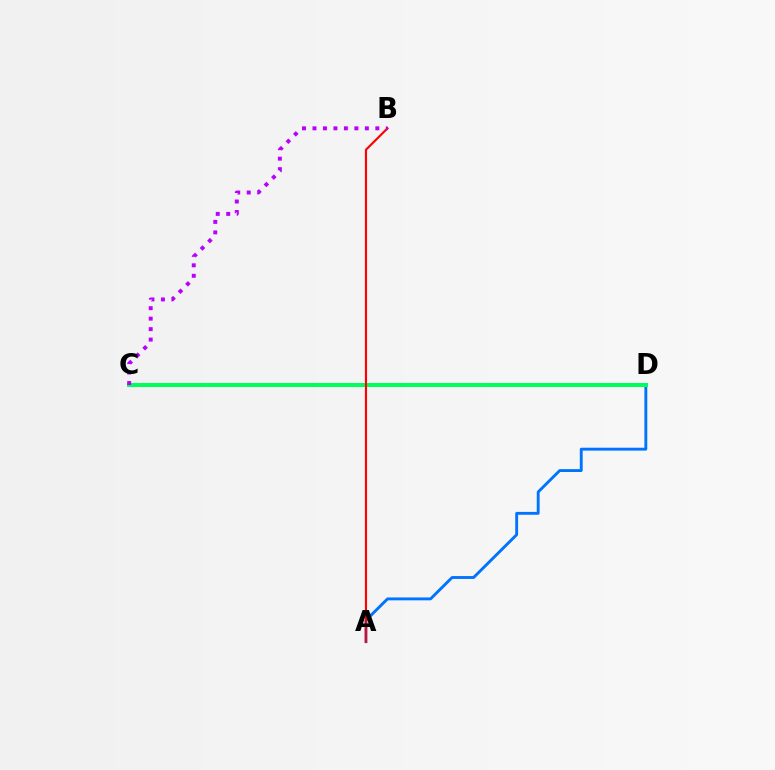{('A', 'D'): [{'color': '#0074ff', 'line_style': 'solid', 'thickness': 2.08}], ('C', 'D'): [{'color': '#d1ff00', 'line_style': 'dashed', 'thickness': 2.56}, {'color': '#00ff5c', 'line_style': 'solid', 'thickness': 2.88}], ('A', 'B'): [{'color': '#ff0000', 'line_style': 'solid', 'thickness': 1.55}], ('B', 'C'): [{'color': '#b900ff', 'line_style': 'dotted', 'thickness': 2.85}]}